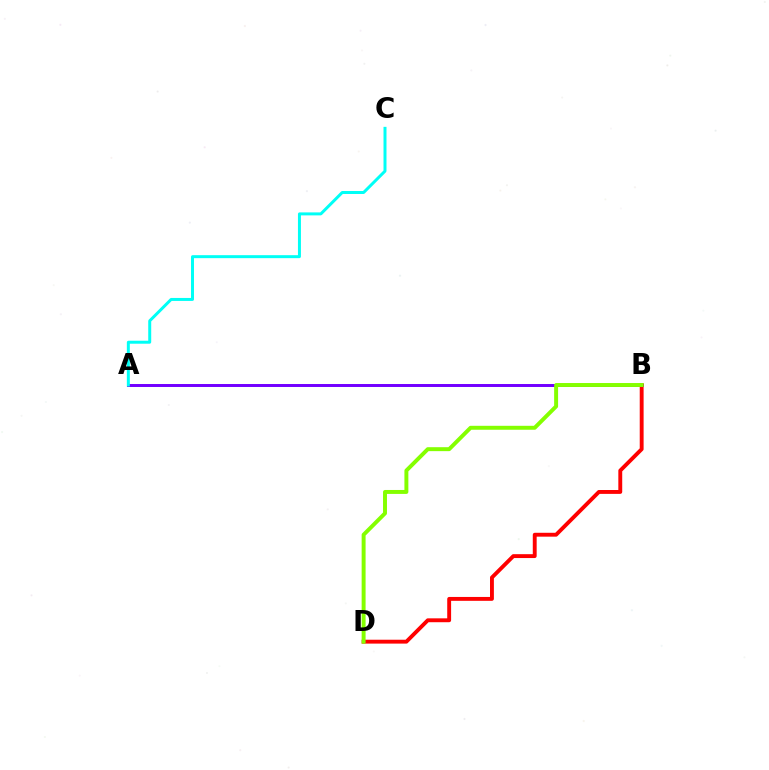{('A', 'B'): [{'color': '#7200ff', 'line_style': 'solid', 'thickness': 2.14}], ('B', 'D'): [{'color': '#ff0000', 'line_style': 'solid', 'thickness': 2.79}, {'color': '#84ff00', 'line_style': 'solid', 'thickness': 2.84}], ('A', 'C'): [{'color': '#00fff6', 'line_style': 'solid', 'thickness': 2.15}]}